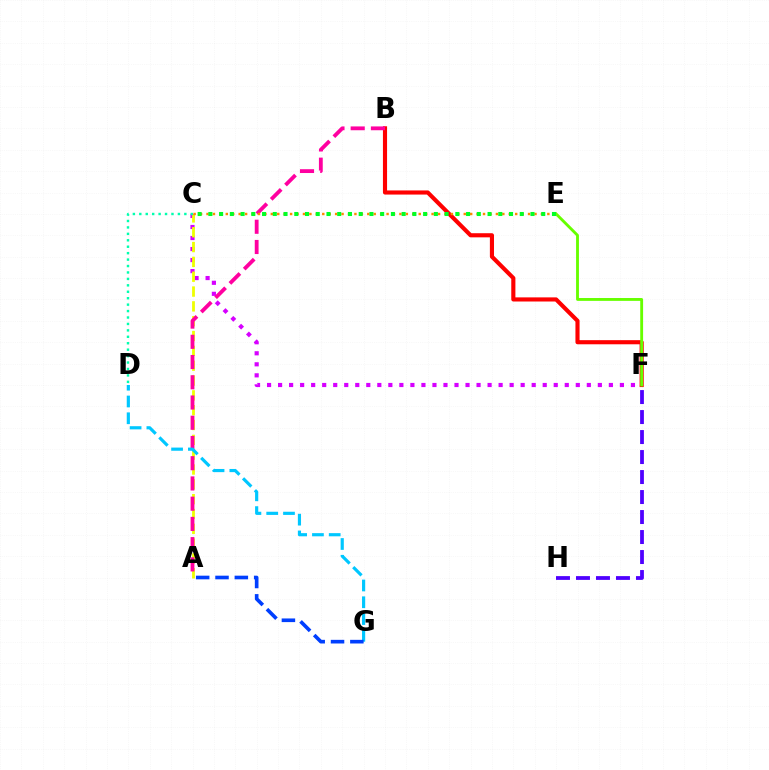{('B', 'F'): [{'color': '#ff0000', 'line_style': 'solid', 'thickness': 2.97}], ('E', 'F'): [{'color': '#66ff00', 'line_style': 'solid', 'thickness': 2.05}], ('C', 'F'): [{'color': '#d600ff', 'line_style': 'dotted', 'thickness': 3.0}], ('A', 'C'): [{'color': '#eeff00', 'line_style': 'dashed', 'thickness': 2.01}], ('A', 'B'): [{'color': '#ff00a0', 'line_style': 'dashed', 'thickness': 2.75}], ('C', 'E'): [{'color': '#ff8800', 'line_style': 'dotted', 'thickness': 1.75}, {'color': '#00ff27', 'line_style': 'dotted', 'thickness': 2.92}], ('D', 'G'): [{'color': '#00c7ff', 'line_style': 'dashed', 'thickness': 2.28}], ('F', 'H'): [{'color': '#4f00ff', 'line_style': 'dashed', 'thickness': 2.72}], ('C', 'D'): [{'color': '#00ffaf', 'line_style': 'dotted', 'thickness': 1.75}], ('A', 'G'): [{'color': '#003fff', 'line_style': 'dashed', 'thickness': 2.63}]}